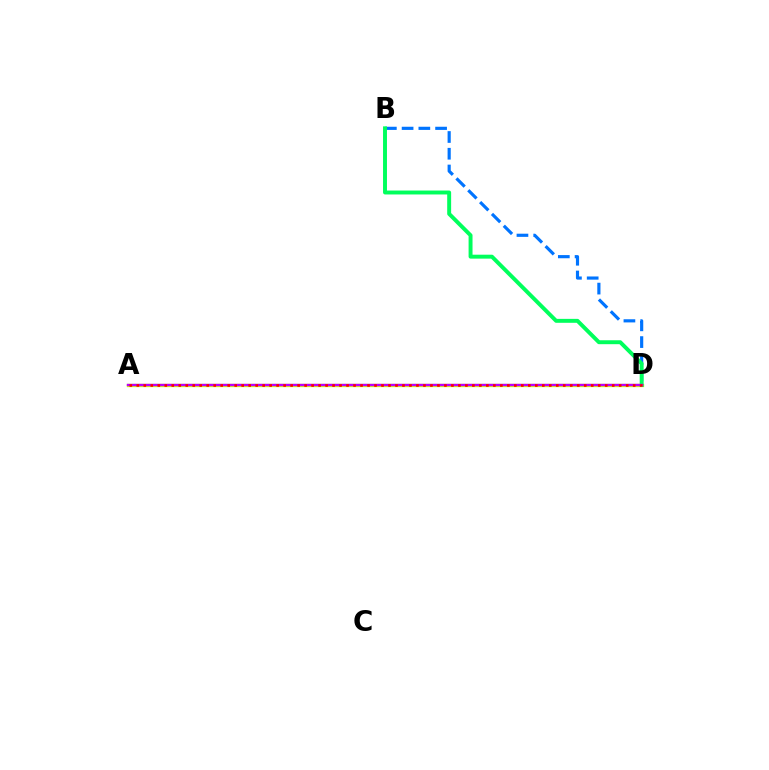{('B', 'D'): [{'color': '#0074ff', 'line_style': 'dashed', 'thickness': 2.28}, {'color': '#00ff5c', 'line_style': 'solid', 'thickness': 2.83}], ('A', 'D'): [{'color': '#d1ff00', 'line_style': 'solid', 'thickness': 2.38}, {'color': '#b900ff', 'line_style': 'solid', 'thickness': 1.72}, {'color': '#ff0000', 'line_style': 'dotted', 'thickness': 1.9}]}